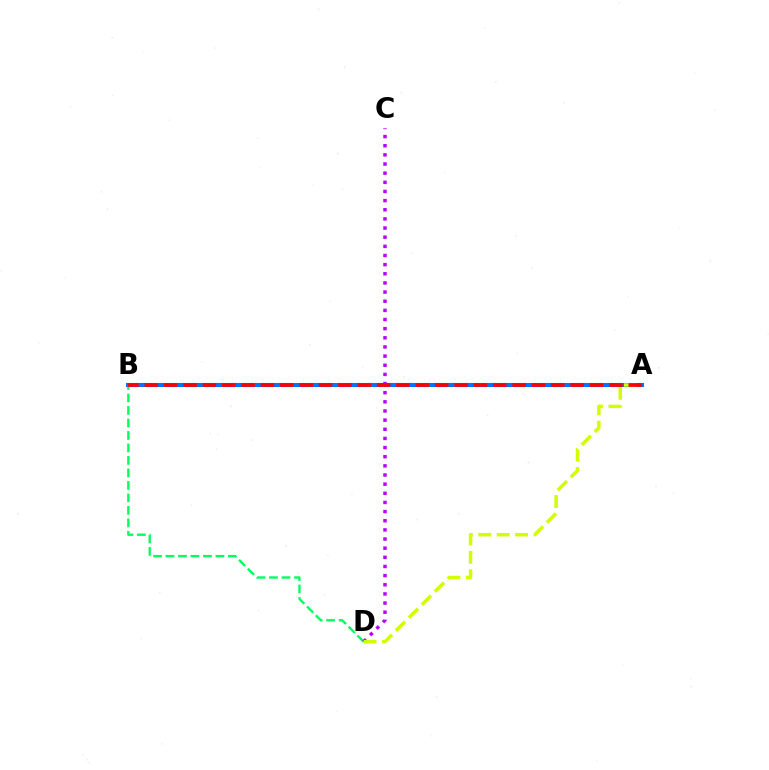{('B', 'D'): [{'color': '#00ff5c', 'line_style': 'dashed', 'thickness': 1.7}], ('A', 'B'): [{'color': '#0074ff', 'line_style': 'solid', 'thickness': 2.94}, {'color': '#ff0000', 'line_style': 'dashed', 'thickness': 2.63}], ('C', 'D'): [{'color': '#b900ff', 'line_style': 'dotted', 'thickness': 2.49}], ('A', 'D'): [{'color': '#d1ff00', 'line_style': 'dashed', 'thickness': 2.5}]}